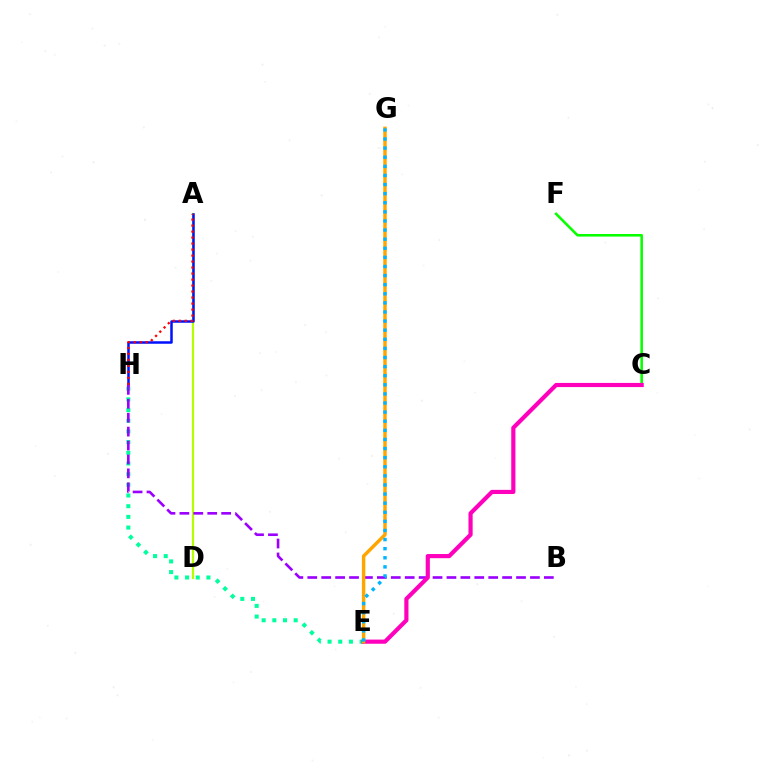{('E', 'H'): [{'color': '#00ff9d', 'line_style': 'dotted', 'thickness': 2.9}], ('A', 'D'): [{'color': '#b3ff00', 'line_style': 'solid', 'thickness': 1.58}], ('C', 'F'): [{'color': '#08ff00', 'line_style': 'solid', 'thickness': 1.86}], ('A', 'H'): [{'color': '#0010ff', 'line_style': 'solid', 'thickness': 1.8}, {'color': '#ff0000', 'line_style': 'dotted', 'thickness': 1.63}], ('B', 'H'): [{'color': '#9b00ff', 'line_style': 'dashed', 'thickness': 1.89}], ('C', 'E'): [{'color': '#ff00bd', 'line_style': 'solid', 'thickness': 2.99}], ('E', 'G'): [{'color': '#ffa500', 'line_style': 'solid', 'thickness': 2.48}, {'color': '#00b5ff', 'line_style': 'dotted', 'thickness': 2.47}]}